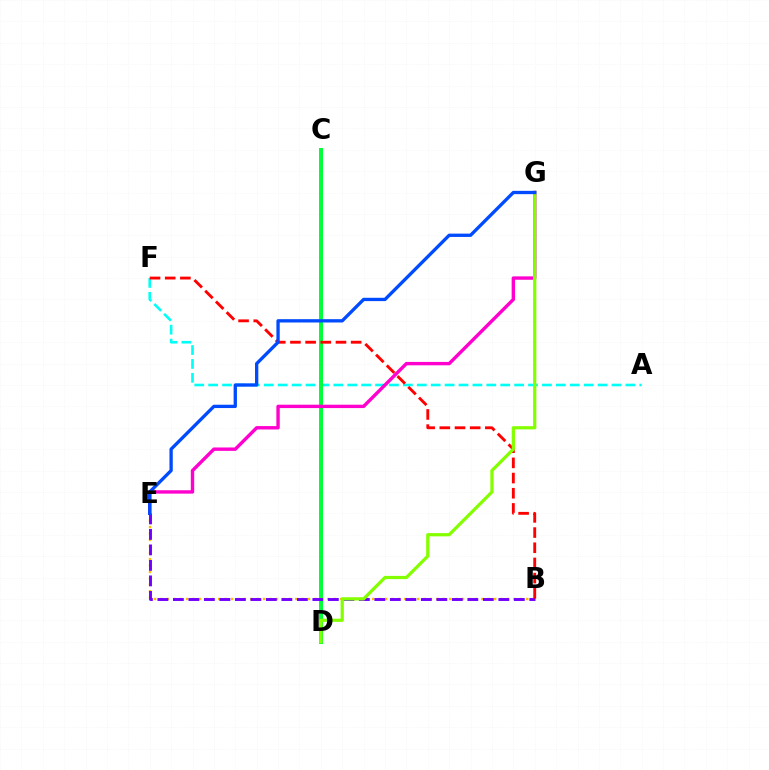{('A', 'F'): [{'color': '#00fff6', 'line_style': 'dashed', 'thickness': 1.89}], ('C', 'D'): [{'color': '#00ff39', 'line_style': 'solid', 'thickness': 2.86}], ('B', 'E'): [{'color': '#ffbd00', 'line_style': 'dotted', 'thickness': 1.74}, {'color': '#7200ff', 'line_style': 'dashed', 'thickness': 2.11}], ('B', 'F'): [{'color': '#ff0000', 'line_style': 'dashed', 'thickness': 2.06}], ('E', 'G'): [{'color': '#ff00cf', 'line_style': 'solid', 'thickness': 2.44}, {'color': '#004bff', 'line_style': 'solid', 'thickness': 2.39}], ('D', 'G'): [{'color': '#84ff00', 'line_style': 'solid', 'thickness': 2.33}]}